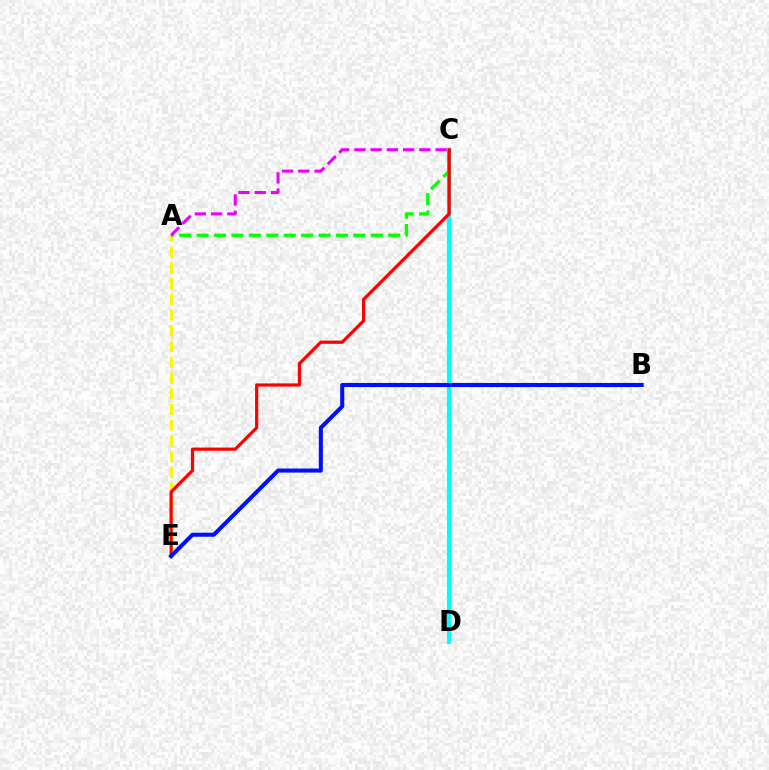{('C', 'D'): [{'color': '#00fff6', 'line_style': 'solid', 'thickness': 2.97}], ('A', 'E'): [{'color': '#fcf500', 'line_style': 'dashed', 'thickness': 2.14}], ('A', 'C'): [{'color': '#08ff00', 'line_style': 'dashed', 'thickness': 2.37}, {'color': '#ee00ff', 'line_style': 'dashed', 'thickness': 2.21}], ('C', 'E'): [{'color': '#ff0000', 'line_style': 'solid', 'thickness': 2.32}], ('B', 'E'): [{'color': '#0010ff', 'line_style': 'solid', 'thickness': 2.93}]}